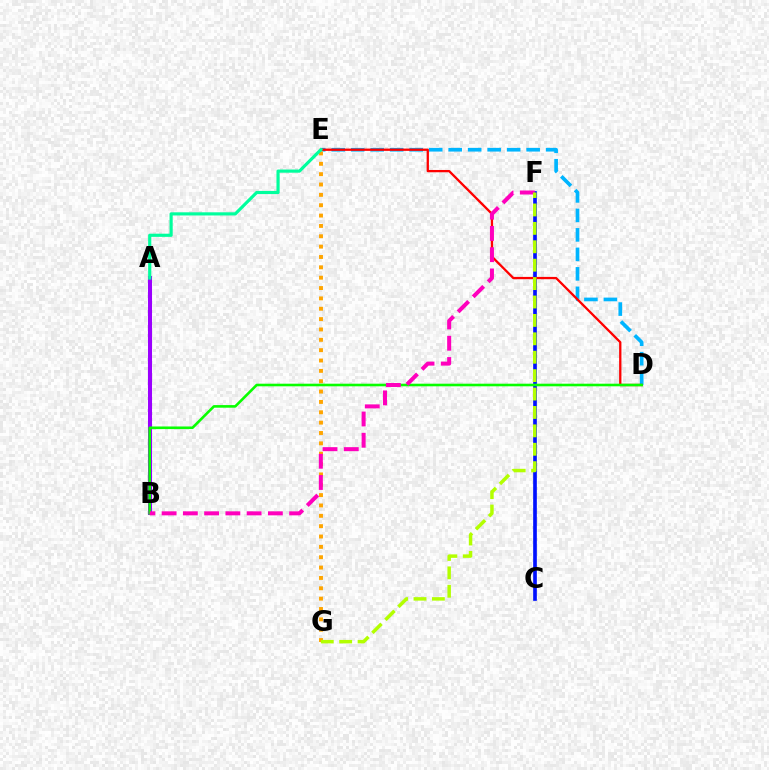{('C', 'F'): [{'color': '#0010ff', 'line_style': 'solid', 'thickness': 2.64}], ('D', 'E'): [{'color': '#00b5ff', 'line_style': 'dashed', 'thickness': 2.65}, {'color': '#ff0000', 'line_style': 'solid', 'thickness': 1.65}], ('E', 'G'): [{'color': '#ffa500', 'line_style': 'dotted', 'thickness': 2.81}], ('A', 'B'): [{'color': '#9b00ff', 'line_style': 'solid', 'thickness': 2.92}], ('B', 'D'): [{'color': '#08ff00', 'line_style': 'solid', 'thickness': 1.87}], ('B', 'F'): [{'color': '#ff00bd', 'line_style': 'dashed', 'thickness': 2.89}], ('F', 'G'): [{'color': '#b3ff00', 'line_style': 'dashed', 'thickness': 2.5}], ('A', 'E'): [{'color': '#00ff9d', 'line_style': 'solid', 'thickness': 2.28}]}